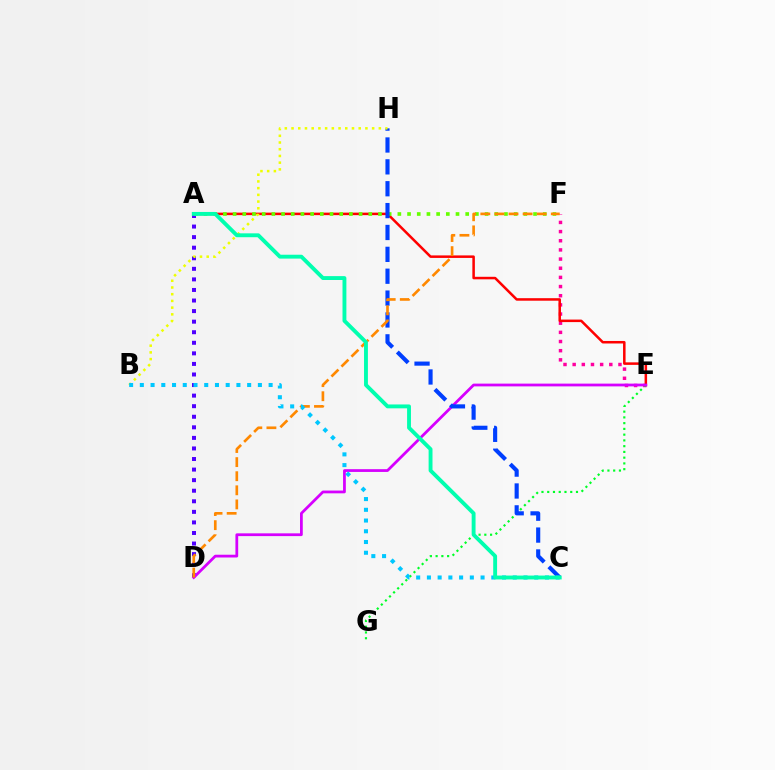{('E', 'F'): [{'color': '#ff00a0', 'line_style': 'dotted', 'thickness': 2.49}], ('A', 'D'): [{'color': '#4f00ff', 'line_style': 'dotted', 'thickness': 2.87}], ('A', 'E'): [{'color': '#ff0000', 'line_style': 'solid', 'thickness': 1.81}], ('E', 'G'): [{'color': '#00ff27', 'line_style': 'dotted', 'thickness': 1.56}], ('D', 'E'): [{'color': '#d600ff', 'line_style': 'solid', 'thickness': 1.99}], ('A', 'F'): [{'color': '#66ff00', 'line_style': 'dotted', 'thickness': 2.63}], ('C', 'H'): [{'color': '#003fff', 'line_style': 'dashed', 'thickness': 2.97}], ('B', 'H'): [{'color': '#eeff00', 'line_style': 'dotted', 'thickness': 1.82}], ('D', 'F'): [{'color': '#ff8800', 'line_style': 'dashed', 'thickness': 1.91}], ('B', 'C'): [{'color': '#00c7ff', 'line_style': 'dotted', 'thickness': 2.92}], ('A', 'C'): [{'color': '#00ffaf', 'line_style': 'solid', 'thickness': 2.79}]}